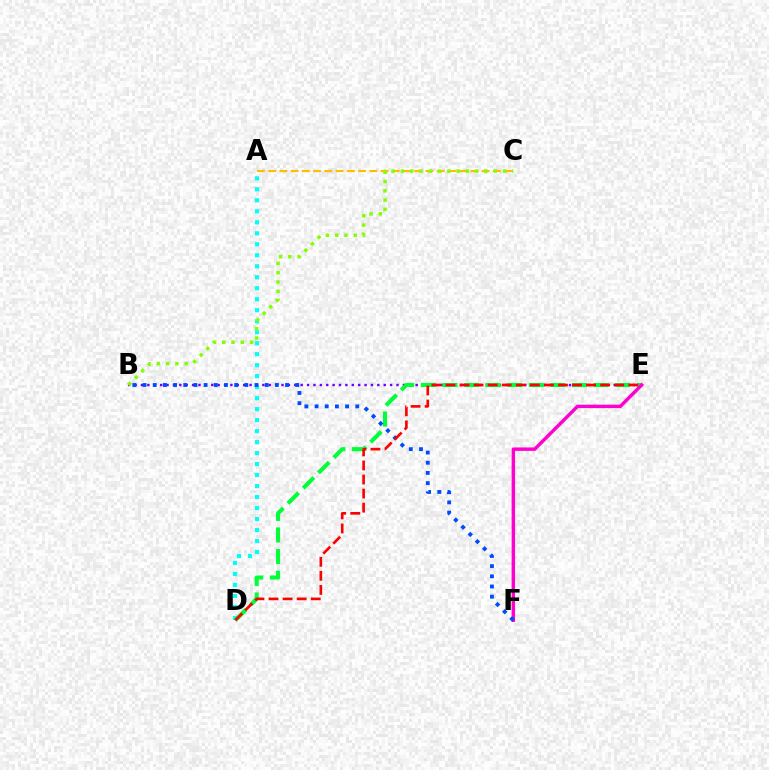{('B', 'E'): [{'color': '#7200ff', 'line_style': 'dotted', 'thickness': 1.74}], ('A', 'D'): [{'color': '#00fff6', 'line_style': 'dotted', 'thickness': 2.99}], ('D', 'E'): [{'color': '#00ff39', 'line_style': 'dashed', 'thickness': 2.93}, {'color': '#ff0000', 'line_style': 'dashed', 'thickness': 1.91}], ('E', 'F'): [{'color': '#ff00cf', 'line_style': 'solid', 'thickness': 2.47}], ('B', 'F'): [{'color': '#004bff', 'line_style': 'dotted', 'thickness': 2.77}], ('A', 'C'): [{'color': '#ffbd00', 'line_style': 'dashed', 'thickness': 1.53}], ('B', 'C'): [{'color': '#84ff00', 'line_style': 'dotted', 'thickness': 2.52}]}